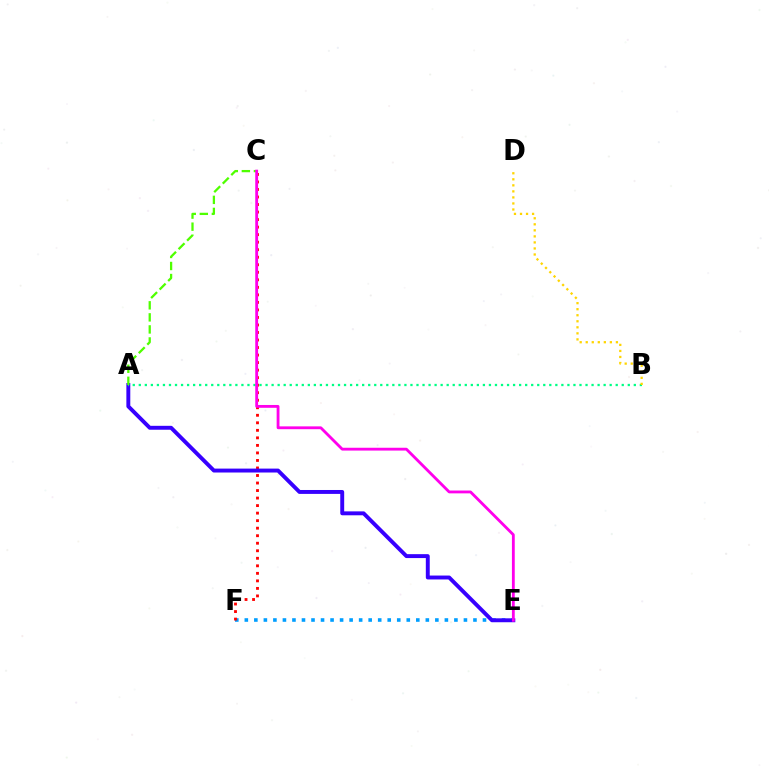{('E', 'F'): [{'color': '#009eff', 'line_style': 'dotted', 'thickness': 2.59}], ('C', 'F'): [{'color': '#ff0000', 'line_style': 'dotted', 'thickness': 2.04}], ('A', 'E'): [{'color': '#3700ff', 'line_style': 'solid', 'thickness': 2.82}], ('A', 'B'): [{'color': '#00ff86', 'line_style': 'dotted', 'thickness': 1.64}], ('B', 'D'): [{'color': '#ffd500', 'line_style': 'dotted', 'thickness': 1.64}], ('A', 'C'): [{'color': '#4fff00', 'line_style': 'dashed', 'thickness': 1.64}], ('C', 'E'): [{'color': '#ff00ed', 'line_style': 'solid', 'thickness': 2.03}]}